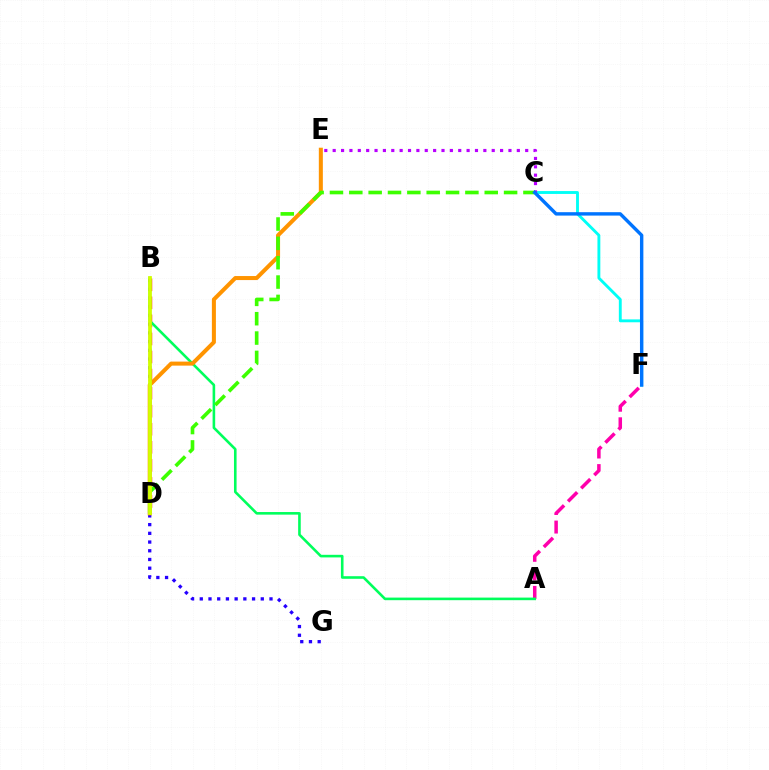{('B', 'G'): [{'color': '#2500ff', 'line_style': 'dotted', 'thickness': 2.37}], ('C', 'F'): [{'color': '#00fff6', 'line_style': 'solid', 'thickness': 2.07}, {'color': '#0074ff', 'line_style': 'solid', 'thickness': 2.45}], ('C', 'E'): [{'color': '#b900ff', 'line_style': 'dotted', 'thickness': 2.27}], ('B', 'D'): [{'color': '#ff0000', 'line_style': 'dashed', 'thickness': 2.45}, {'color': '#d1ff00', 'line_style': 'solid', 'thickness': 2.71}], ('A', 'F'): [{'color': '#ff00ac', 'line_style': 'dashed', 'thickness': 2.52}], ('A', 'B'): [{'color': '#00ff5c', 'line_style': 'solid', 'thickness': 1.87}], ('D', 'E'): [{'color': '#ff9400', 'line_style': 'solid', 'thickness': 2.9}], ('C', 'D'): [{'color': '#3dff00', 'line_style': 'dashed', 'thickness': 2.63}]}